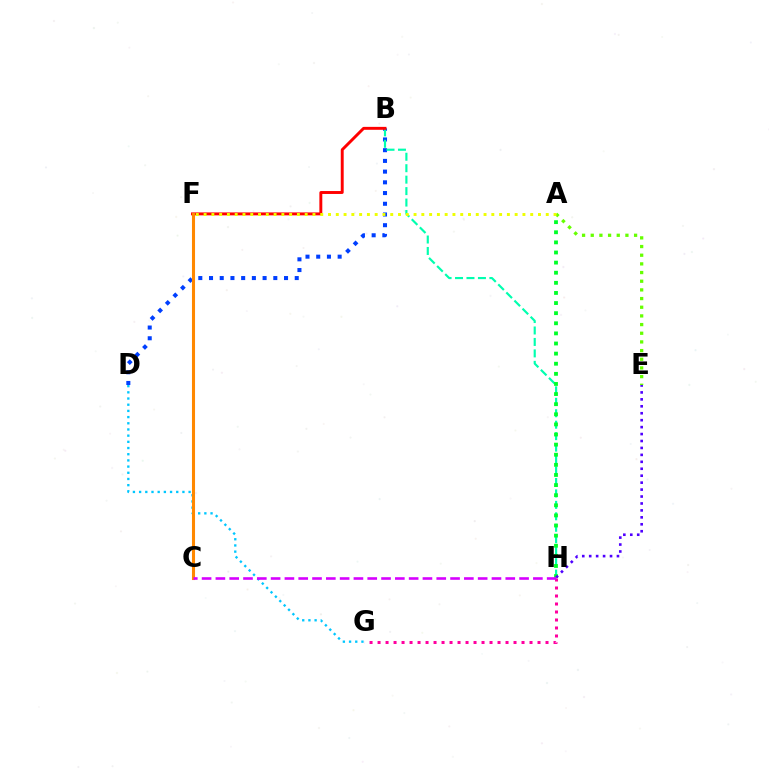{('A', 'E'): [{'color': '#66ff00', 'line_style': 'dotted', 'thickness': 2.36}], ('B', 'D'): [{'color': '#003fff', 'line_style': 'dotted', 'thickness': 2.91}], ('B', 'H'): [{'color': '#00ffaf', 'line_style': 'dashed', 'thickness': 1.56}], ('D', 'G'): [{'color': '#00c7ff', 'line_style': 'dotted', 'thickness': 1.68}], ('A', 'H'): [{'color': '#00ff27', 'line_style': 'dotted', 'thickness': 2.75}], ('B', 'F'): [{'color': '#ff0000', 'line_style': 'solid', 'thickness': 2.11}], ('A', 'F'): [{'color': '#eeff00', 'line_style': 'dotted', 'thickness': 2.11}], ('C', 'F'): [{'color': '#ff8800', 'line_style': 'solid', 'thickness': 2.21}], ('E', 'H'): [{'color': '#4f00ff', 'line_style': 'dotted', 'thickness': 1.89}], ('G', 'H'): [{'color': '#ff00a0', 'line_style': 'dotted', 'thickness': 2.17}], ('C', 'H'): [{'color': '#d600ff', 'line_style': 'dashed', 'thickness': 1.88}]}